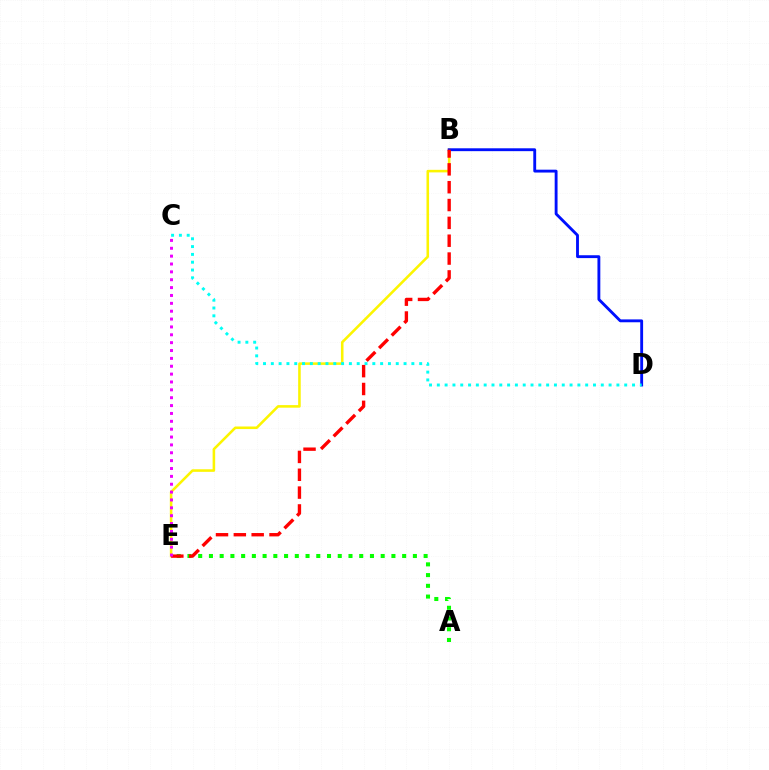{('B', 'E'): [{'color': '#fcf500', 'line_style': 'solid', 'thickness': 1.85}, {'color': '#ff0000', 'line_style': 'dashed', 'thickness': 2.42}], ('A', 'E'): [{'color': '#08ff00', 'line_style': 'dotted', 'thickness': 2.92}], ('B', 'D'): [{'color': '#0010ff', 'line_style': 'solid', 'thickness': 2.06}], ('C', 'D'): [{'color': '#00fff6', 'line_style': 'dotted', 'thickness': 2.12}], ('C', 'E'): [{'color': '#ee00ff', 'line_style': 'dotted', 'thickness': 2.14}]}